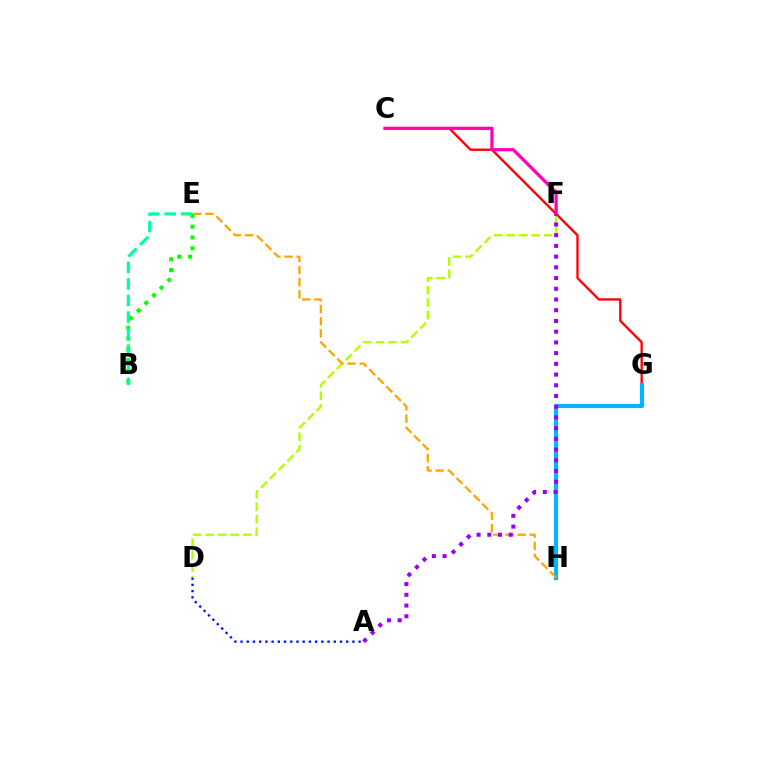{('C', 'G'): [{'color': '#ff0000', 'line_style': 'solid', 'thickness': 1.68}], ('G', 'H'): [{'color': '#00b5ff', 'line_style': 'solid', 'thickness': 2.96}], ('D', 'F'): [{'color': '#b3ff00', 'line_style': 'dashed', 'thickness': 1.7}], ('C', 'F'): [{'color': '#ff00bd', 'line_style': 'solid', 'thickness': 2.34}], ('A', 'D'): [{'color': '#0010ff', 'line_style': 'dotted', 'thickness': 1.69}], ('E', 'H'): [{'color': '#ffa500', 'line_style': 'dashed', 'thickness': 1.64}], ('A', 'F'): [{'color': '#9b00ff', 'line_style': 'dotted', 'thickness': 2.91}], ('B', 'E'): [{'color': '#08ff00', 'line_style': 'dotted', 'thickness': 2.93}, {'color': '#00ff9d', 'line_style': 'dashed', 'thickness': 2.25}]}